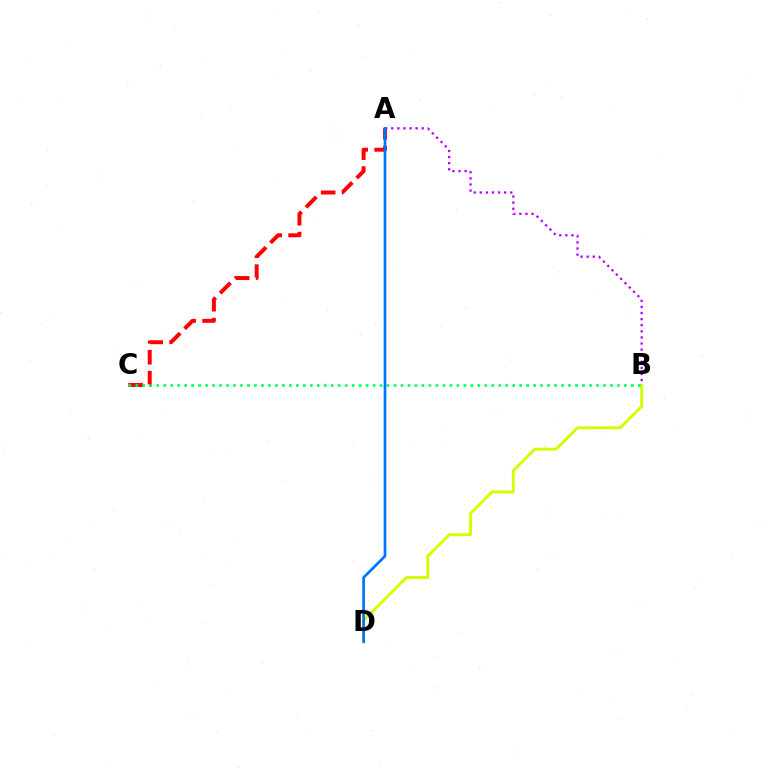{('A', 'C'): [{'color': '#ff0000', 'line_style': 'dashed', 'thickness': 2.84}], ('B', 'D'): [{'color': '#d1ff00', 'line_style': 'solid', 'thickness': 2.1}], ('B', 'C'): [{'color': '#00ff5c', 'line_style': 'dotted', 'thickness': 1.9}], ('A', 'B'): [{'color': '#b900ff', 'line_style': 'dotted', 'thickness': 1.66}], ('A', 'D'): [{'color': '#0074ff', 'line_style': 'solid', 'thickness': 1.93}]}